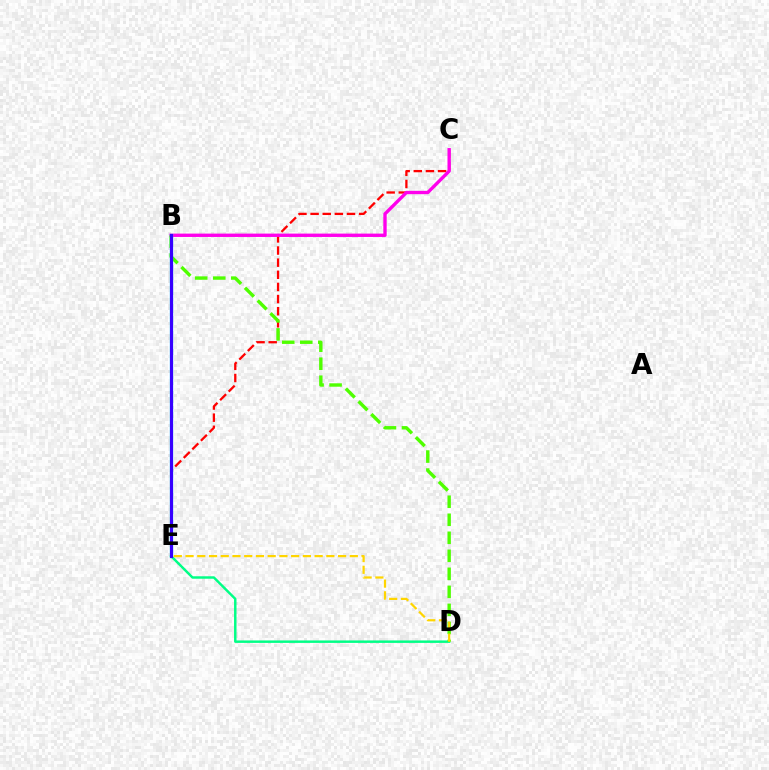{('C', 'E'): [{'color': '#ff0000', 'line_style': 'dashed', 'thickness': 1.65}], ('D', 'E'): [{'color': '#00ff86', 'line_style': 'solid', 'thickness': 1.77}, {'color': '#ffd500', 'line_style': 'dashed', 'thickness': 1.59}], ('B', 'C'): [{'color': '#ff00ed', 'line_style': 'solid', 'thickness': 2.42}], ('B', 'D'): [{'color': '#4fff00', 'line_style': 'dashed', 'thickness': 2.45}], ('B', 'E'): [{'color': '#009eff', 'line_style': 'solid', 'thickness': 2.4}, {'color': '#3700ff', 'line_style': 'solid', 'thickness': 2.16}]}